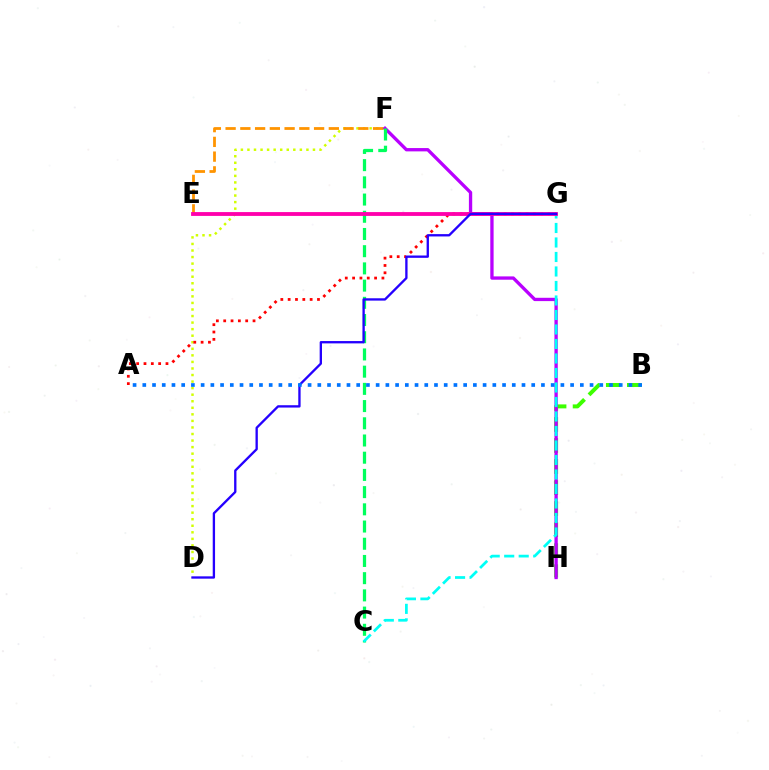{('D', 'F'): [{'color': '#d1ff00', 'line_style': 'dotted', 'thickness': 1.78}], ('E', 'F'): [{'color': '#ff9400', 'line_style': 'dashed', 'thickness': 2.0}], ('A', 'G'): [{'color': '#ff0000', 'line_style': 'dotted', 'thickness': 1.99}], ('B', 'H'): [{'color': '#3dff00', 'line_style': 'dashed', 'thickness': 2.86}], ('F', 'H'): [{'color': '#b900ff', 'line_style': 'solid', 'thickness': 2.39}], ('C', 'F'): [{'color': '#00ff5c', 'line_style': 'dashed', 'thickness': 2.34}], ('C', 'G'): [{'color': '#00fff6', 'line_style': 'dashed', 'thickness': 1.97}], ('E', 'G'): [{'color': '#ff00ac', 'line_style': 'solid', 'thickness': 2.75}], ('D', 'G'): [{'color': '#2500ff', 'line_style': 'solid', 'thickness': 1.68}], ('A', 'B'): [{'color': '#0074ff', 'line_style': 'dotted', 'thickness': 2.64}]}